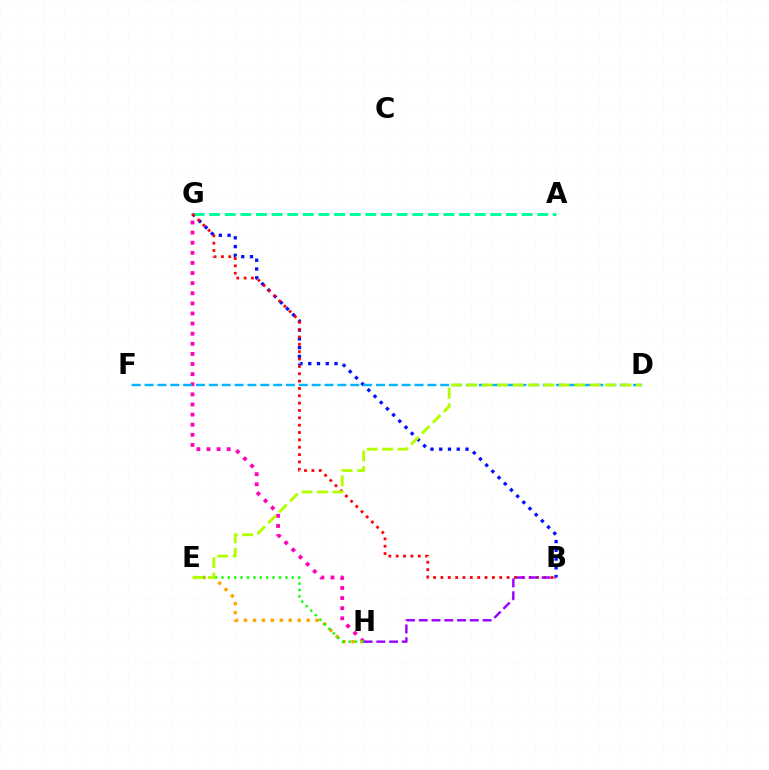{('B', 'G'): [{'color': '#0010ff', 'line_style': 'dotted', 'thickness': 2.38}, {'color': '#ff0000', 'line_style': 'dotted', 'thickness': 2.0}], ('A', 'G'): [{'color': '#00ff9d', 'line_style': 'dashed', 'thickness': 2.12}], ('G', 'H'): [{'color': '#ff00bd', 'line_style': 'dotted', 'thickness': 2.75}], ('E', 'H'): [{'color': '#ffa500', 'line_style': 'dotted', 'thickness': 2.43}, {'color': '#08ff00', 'line_style': 'dotted', 'thickness': 1.74}], ('D', 'F'): [{'color': '#00b5ff', 'line_style': 'dashed', 'thickness': 1.75}], ('B', 'H'): [{'color': '#9b00ff', 'line_style': 'dashed', 'thickness': 1.73}], ('D', 'E'): [{'color': '#b3ff00', 'line_style': 'dashed', 'thickness': 2.09}]}